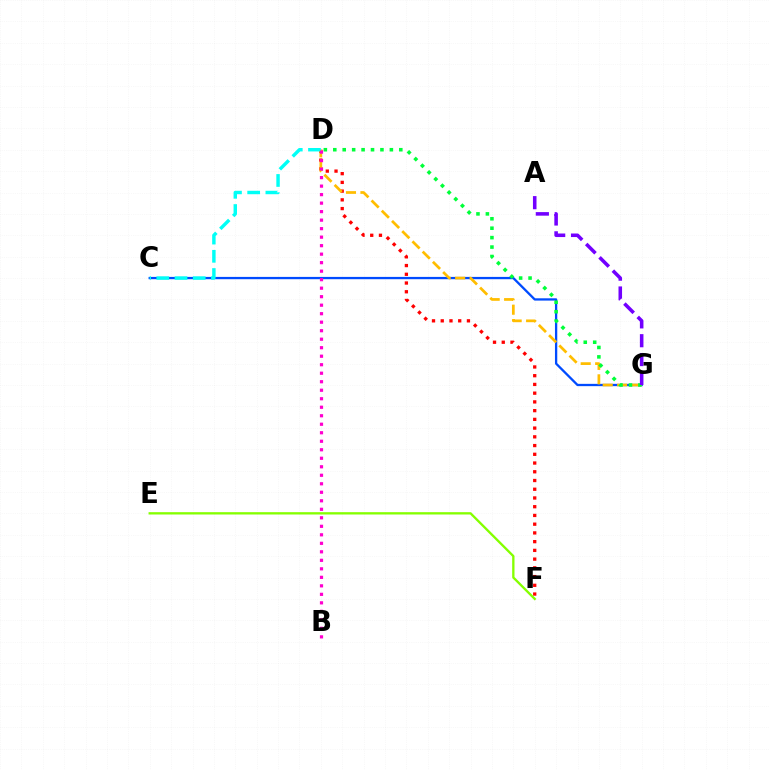{('D', 'F'): [{'color': '#ff0000', 'line_style': 'dotted', 'thickness': 2.37}], ('E', 'F'): [{'color': '#84ff00', 'line_style': 'solid', 'thickness': 1.67}], ('C', 'G'): [{'color': '#004bff', 'line_style': 'solid', 'thickness': 1.66}], ('D', 'G'): [{'color': '#ffbd00', 'line_style': 'dashed', 'thickness': 1.96}, {'color': '#00ff39', 'line_style': 'dotted', 'thickness': 2.56}], ('C', 'D'): [{'color': '#00fff6', 'line_style': 'dashed', 'thickness': 2.47}], ('B', 'D'): [{'color': '#ff00cf', 'line_style': 'dotted', 'thickness': 2.31}], ('A', 'G'): [{'color': '#7200ff', 'line_style': 'dashed', 'thickness': 2.56}]}